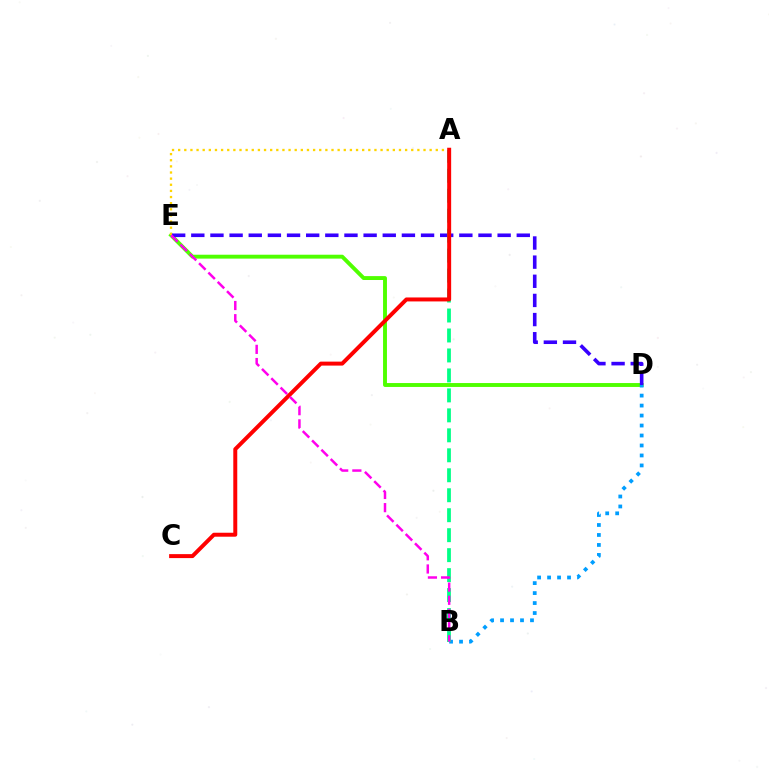{('D', 'E'): [{'color': '#4fff00', 'line_style': 'solid', 'thickness': 2.81}, {'color': '#3700ff', 'line_style': 'dashed', 'thickness': 2.6}], ('B', 'D'): [{'color': '#009eff', 'line_style': 'dotted', 'thickness': 2.71}], ('A', 'E'): [{'color': '#ffd500', 'line_style': 'dotted', 'thickness': 1.67}], ('A', 'B'): [{'color': '#00ff86', 'line_style': 'dashed', 'thickness': 2.71}], ('A', 'C'): [{'color': '#ff0000', 'line_style': 'solid', 'thickness': 2.86}], ('B', 'E'): [{'color': '#ff00ed', 'line_style': 'dashed', 'thickness': 1.79}]}